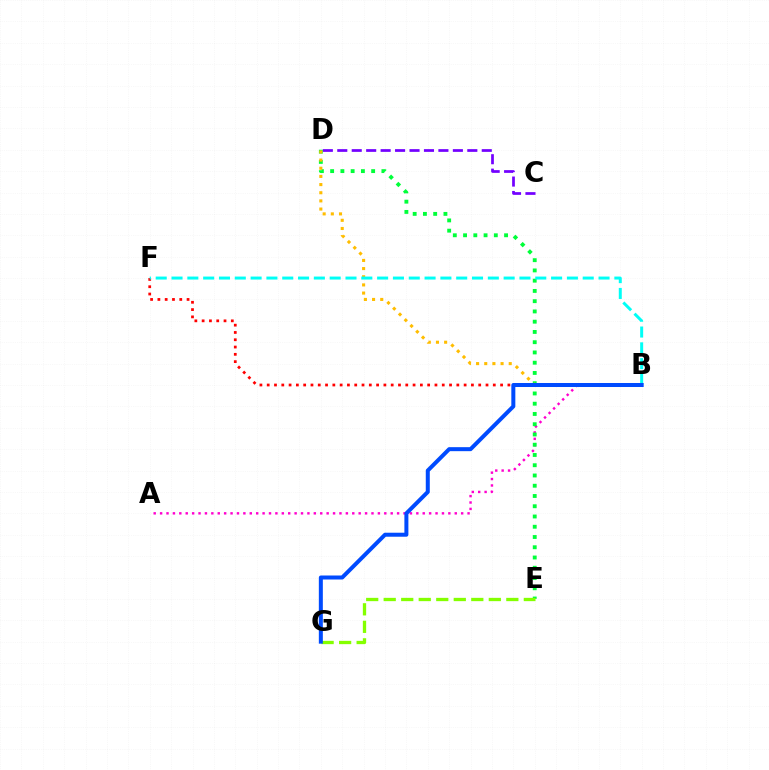{('B', 'F'): [{'color': '#ff0000', 'line_style': 'dotted', 'thickness': 1.98}, {'color': '#00fff6', 'line_style': 'dashed', 'thickness': 2.15}], ('A', 'B'): [{'color': '#ff00cf', 'line_style': 'dotted', 'thickness': 1.74}], ('D', 'E'): [{'color': '#00ff39', 'line_style': 'dotted', 'thickness': 2.79}], ('C', 'D'): [{'color': '#7200ff', 'line_style': 'dashed', 'thickness': 1.96}], ('B', 'D'): [{'color': '#ffbd00', 'line_style': 'dotted', 'thickness': 2.22}], ('E', 'G'): [{'color': '#84ff00', 'line_style': 'dashed', 'thickness': 2.38}], ('B', 'G'): [{'color': '#004bff', 'line_style': 'solid', 'thickness': 2.88}]}